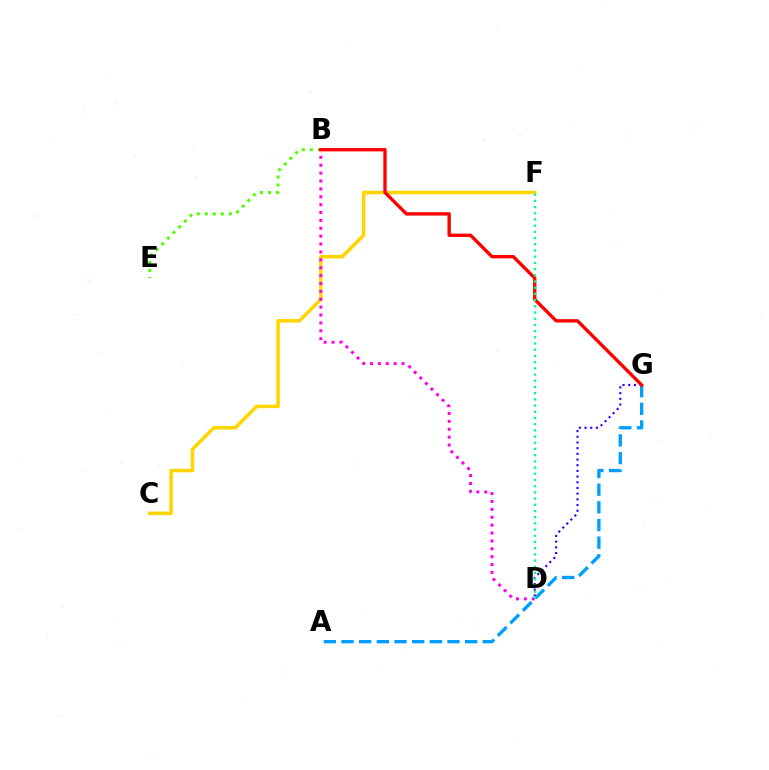{('B', 'E'): [{'color': '#4fff00', 'line_style': 'dotted', 'thickness': 2.18}], ('C', 'F'): [{'color': '#ffd500', 'line_style': 'solid', 'thickness': 2.54}], ('B', 'D'): [{'color': '#ff00ed', 'line_style': 'dotted', 'thickness': 2.14}], ('D', 'G'): [{'color': '#3700ff', 'line_style': 'dotted', 'thickness': 1.54}], ('A', 'G'): [{'color': '#009eff', 'line_style': 'dashed', 'thickness': 2.4}], ('B', 'G'): [{'color': '#ff0000', 'line_style': 'solid', 'thickness': 2.42}], ('D', 'F'): [{'color': '#00ff86', 'line_style': 'dotted', 'thickness': 1.69}]}